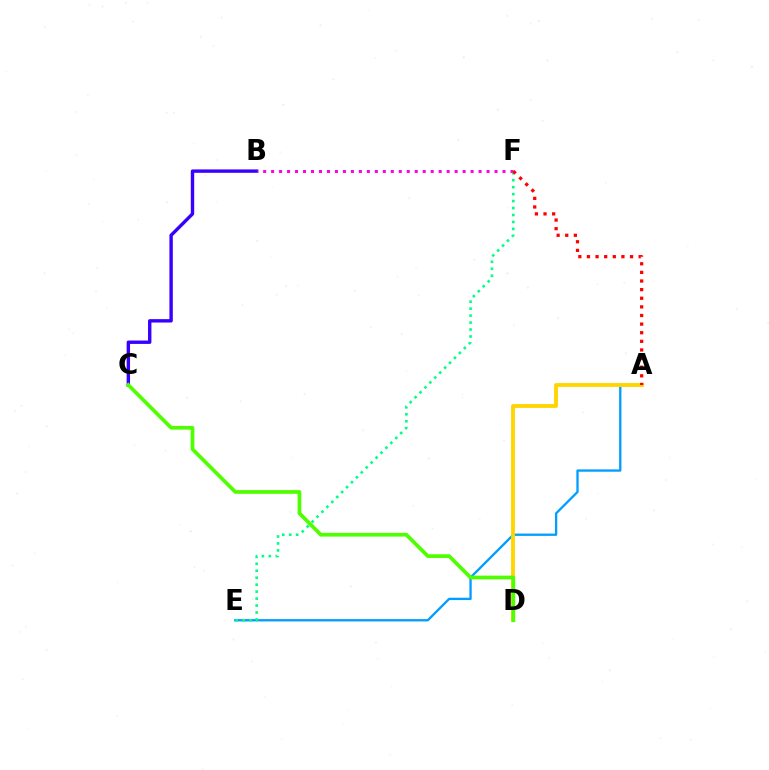{('B', 'C'): [{'color': '#3700ff', 'line_style': 'solid', 'thickness': 2.44}], ('A', 'E'): [{'color': '#009eff', 'line_style': 'solid', 'thickness': 1.66}], ('B', 'F'): [{'color': '#ff00ed', 'line_style': 'dotted', 'thickness': 2.17}], ('E', 'F'): [{'color': '#00ff86', 'line_style': 'dotted', 'thickness': 1.89}], ('A', 'D'): [{'color': '#ffd500', 'line_style': 'solid', 'thickness': 2.77}], ('A', 'F'): [{'color': '#ff0000', 'line_style': 'dotted', 'thickness': 2.34}], ('C', 'D'): [{'color': '#4fff00', 'line_style': 'solid', 'thickness': 2.68}]}